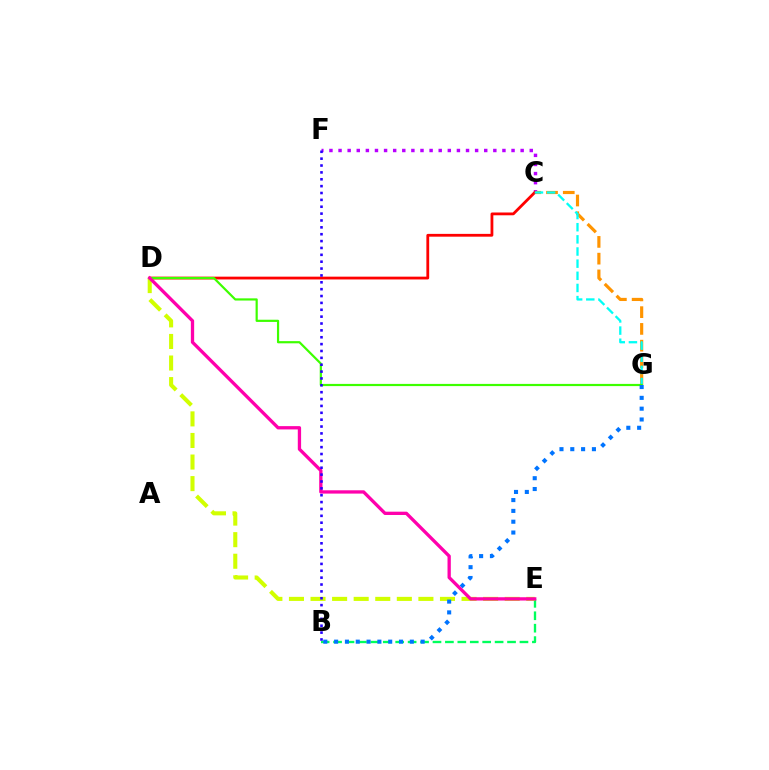{('C', 'F'): [{'color': '#b900ff', 'line_style': 'dotted', 'thickness': 2.47}], ('C', 'G'): [{'color': '#ff9400', 'line_style': 'dashed', 'thickness': 2.28}, {'color': '#00fff6', 'line_style': 'dashed', 'thickness': 1.65}], ('B', 'E'): [{'color': '#00ff5c', 'line_style': 'dashed', 'thickness': 1.69}], ('C', 'D'): [{'color': '#ff0000', 'line_style': 'solid', 'thickness': 2.01}], ('D', 'E'): [{'color': '#d1ff00', 'line_style': 'dashed', 'thickness': 2.93}, {'color': '#ff00ac', 'line_style': 'solid', 'thickness': 2.38}], ('D', 'G'): [{'color': '#3dff00', 'line_style': 'solid', 'thickness': 1.58}], ('B', 'F'): [{'color': '#2500ff', 'line_style': 'dotted', 'thickness': 1.87}], ('B', 'G'): [{'color': '#0074ff', 'line_style': 'dotted', 'thickness': 2.94}]}